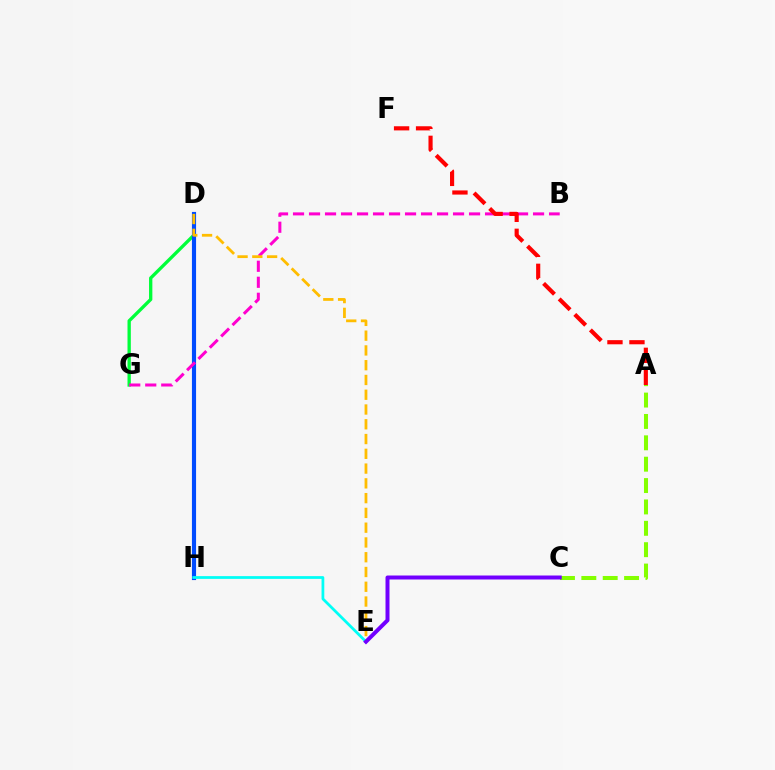{('D', 'G'): [{'color': '#00ff39', 'line_style': 'solid', 'thickness': 2.39}], ('D', 'H'): [{'color': '#004bff', 'line_style': 'solid', 'thickness': 2.98}], ('E', 'H'): [{'color': '#00fff6', 'line_style': 'solid', 'thickness': 1.98}], ('B', 'G'): [{'color': '#ff00cf', 'line_style': 'dashed', 'thickness': 2.17}], ('A', 'F'): [{'color': '#ff0000', 'line_style': 'dashed', 'thickness': 2.99}], ('A', 'C'): [{'color': '#84ff00', 'line_style': 'dashed', 'thickness': 2.9}], ('D', 'E'): [{'color': '#ffbd00', 'line_style': 'dashed', 'thickness': 2.01}], ('C', 'E'): [{'color': '#7200ff', 'line_style': 'solid', 'thickness': 2.87}]}